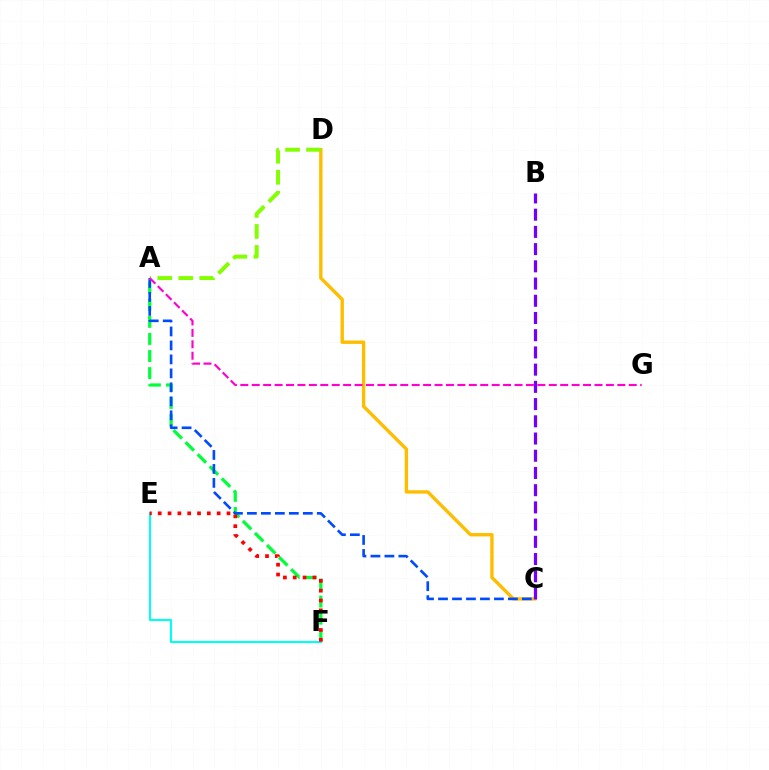{('C', 'D'): [{'color': '#ffbd00', 'line_style': 'solid', 'thickness': 2.43}], ('A', 'F'): [{'color': '#00ff39', 'line_style': 'dashed', 'thickness': 2.32}], ('A', 'C'): [{'color': '#004bff', 'line_style': 'dashed', 'thickness': 1.9}], ('E', 'F'): [{'color': '#00fff6', 'line_style': 'solid', 'thickness': 1.52}, {'color': '#ff0000', 'line_style': 'dotted', 'thickness': 2.67}], ('A', 'D'): [{'color': '#84ff00', 'line_style': 'dashed', 'thickness': 2.85}], ('B', 'C'): [{'color': '#7200ff', 'line_style': 'dashed', 'thickness': 2.34}], ('A', 'G'): [{'color': '#ff00cf', 'line_style': 'dashed', 'thickness': 1.55}]}